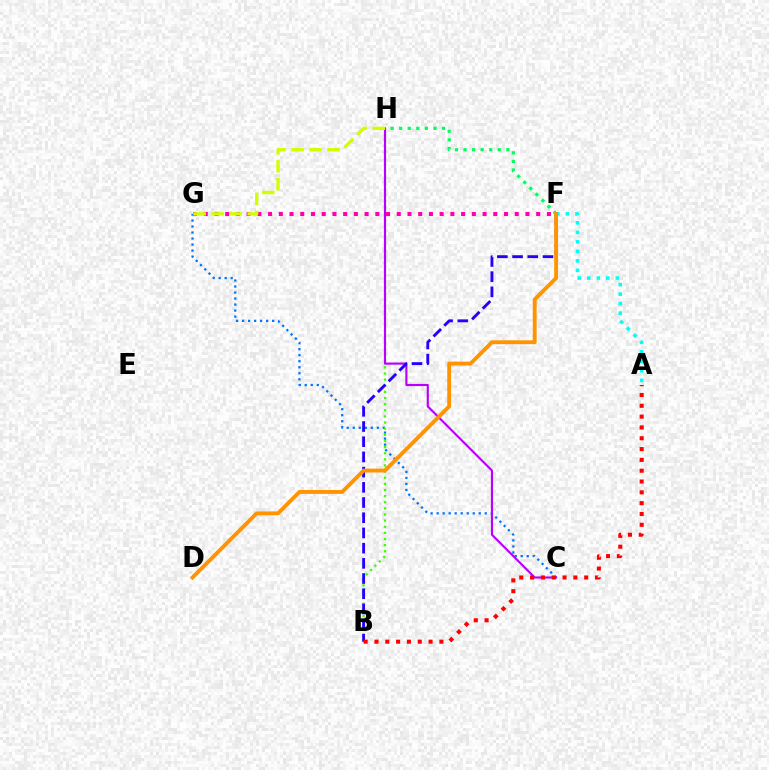{('C', 'G'): [{'color': '#0074ff', 'line_style': 'dotted', 'thickness': 1.63}], ('B', 'H'): [{'color': '#3dff00', 'line_style': 'dotted', 'thickness': 1.67}], ('C', 'H'): [{'color': '#b900ff', 'line_style': 'solid', 'thickness': 1.54}], ('B', 'F'): [{'color': '#2500ff', 'line_style': 'dashed', 'thickness': 2.07}], ('A', 'B'): [{'color': '#ff0000', 'line_style': 'dotted', 'thickness': 2.94}], ('A', 'F'): [{'color': '#00fff6', 'line_style': 'dotted', 'thickness': 2.58}], ('F', 'H'): [{'color': '#00ff5c', 'line_style': 'dotted', 'thickness': 2.33}], ('F', 'G'): [{'color': '#ff00ac', 'line_style': 'dotted', 'thickness': 2.91}], ('G', 'H'): [{'color': '#d1ff00', 'line_style': 'dashed', 'thickness': 2.45}], ('D', 'F'): [{'color': '#ff9400', 'line_style': 'solid', 'thickness': 2.78}]}